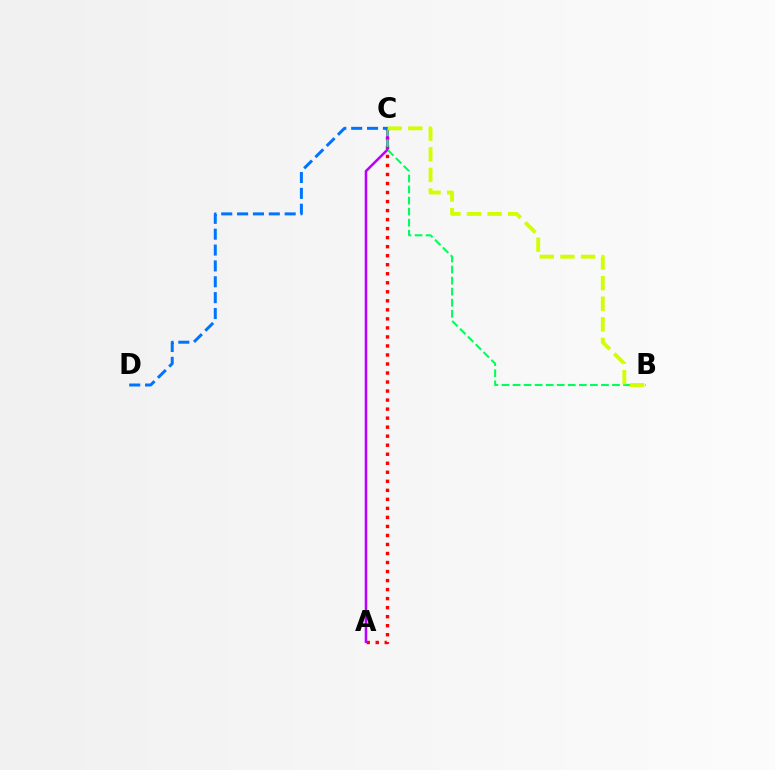{('A', 'C'): [{'color': '#ff0000', 'line_style': 'dotted', 'thickness': 2.45}, {'color': '#b900ff', 'line_style': 'solid', 'thickness': 1.84}], ('B', 'C'): [{'color': '#00ff5c', 'line_style': 'dashed', 'thickness': 1.5}, {'color': '#d1ff00', 'line_style': 'dashed', 'thickness': 2.8}], ('C', 'D'): [{'color': '#0074ff', 'line_style': 'dashed', 'thickness': 2.16}]}